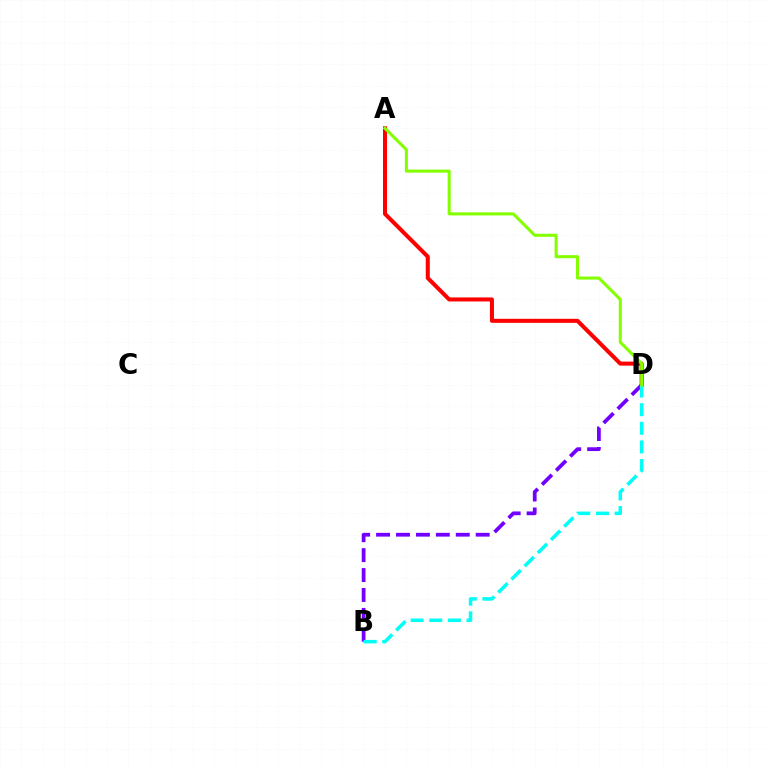{('B', 'D'): [{'color': '#7200ff', 'line_style': 'dashed', 'thickness': 2.71}, {'color': '#00fff6', 'line_style': 'dashed', 'thickness': 2.53}], ('A', 'D'): [{'color': '#ff0000', 'line_style': 'solid', 'thickness': 2.9}, {'color': '#84ff00', 'line_style': 'solid', 'thickness': 2.19}]}